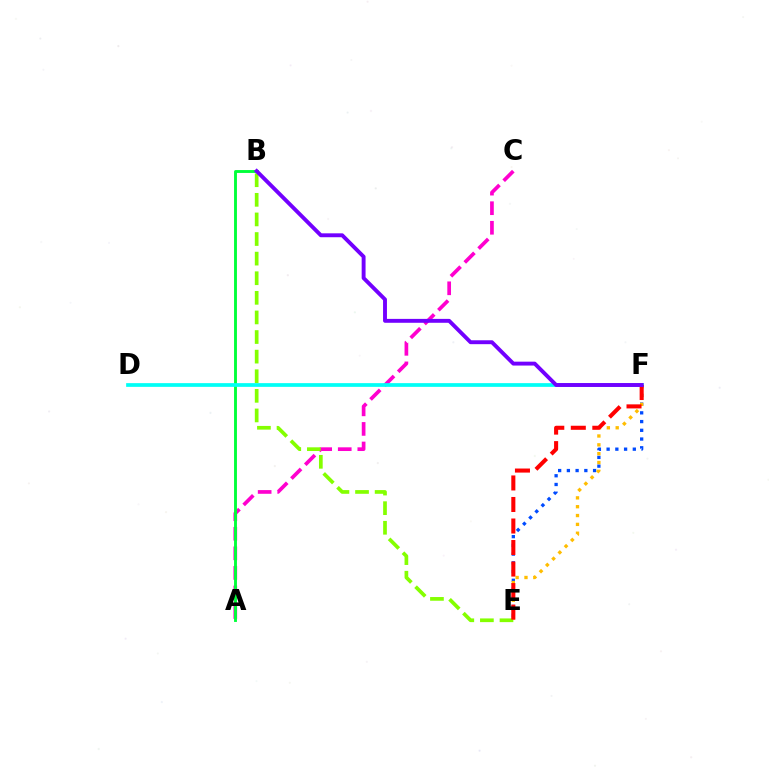{('E', 'F'): [{'color': '#004bff', 'line_style': 'dotted', 'thickness': 2.37}, {'color': '#ffbd00', 'line_style': 'dotted', 'thickness': 2.4}, {'color': '#ff0000', 'line_style': 'dashed', 'thickness': 2.92}], ('A', 'C'): [{'color': '#ff00cf', 'line_style': 'dashed', 'thickness': 2.66}], ('A', 'B'): [{'color': '#00ff39', 'line_style': 'solid', 'thickness': 2.07}], ('B', 'E'): [{'color': '#84ff00', 'line_style': 'dashed', 'thickness': 2.66}], ('D', 'F'): [{'color': '#00fff6', 'line_style': 'solid', 'thickness': 2.68}], ('B', 'F'): [{'color': '#7200ff', 'line_style': 'solid', 'thickness': 2.8}]}